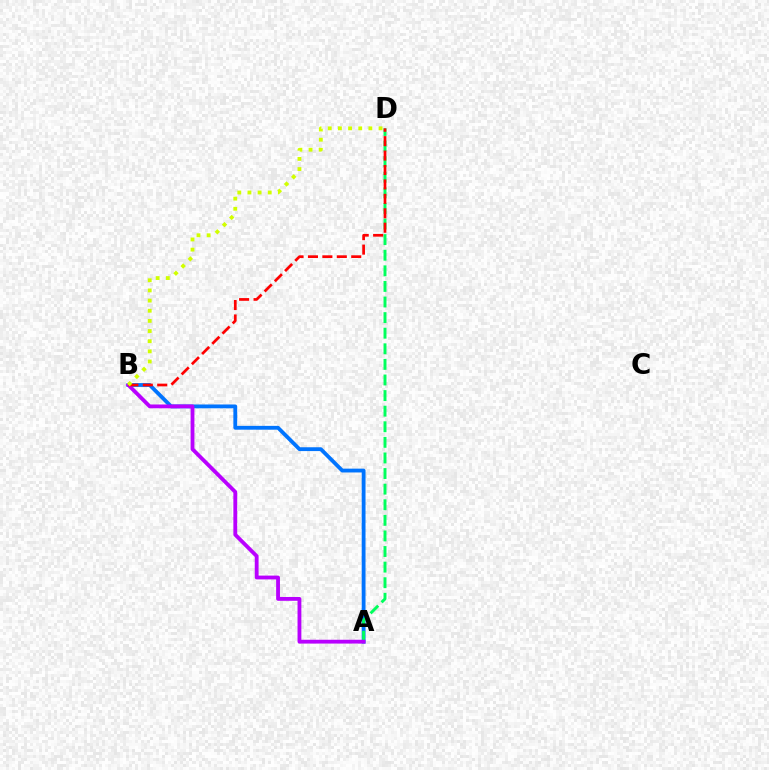{('A', 'B'): [{'color': '#0074ff', 'line_style': 'solid', 'thickness': 2.75}, {'color': '#b900ff', 'line_style': 'solid', 'thickness': 2.75}], ('A', 'D'): [{'color': '#00ff5c', 'line_style': 'dashed', 'thickness': 2.12}], ('B', 'D'): [{'color': '#ff0000', 'line_style': 'dashed', 'thickness': 1.96}, {'color': '#d1ff00', 'line_style': 'dotted', 'thickness': 2.76}]}